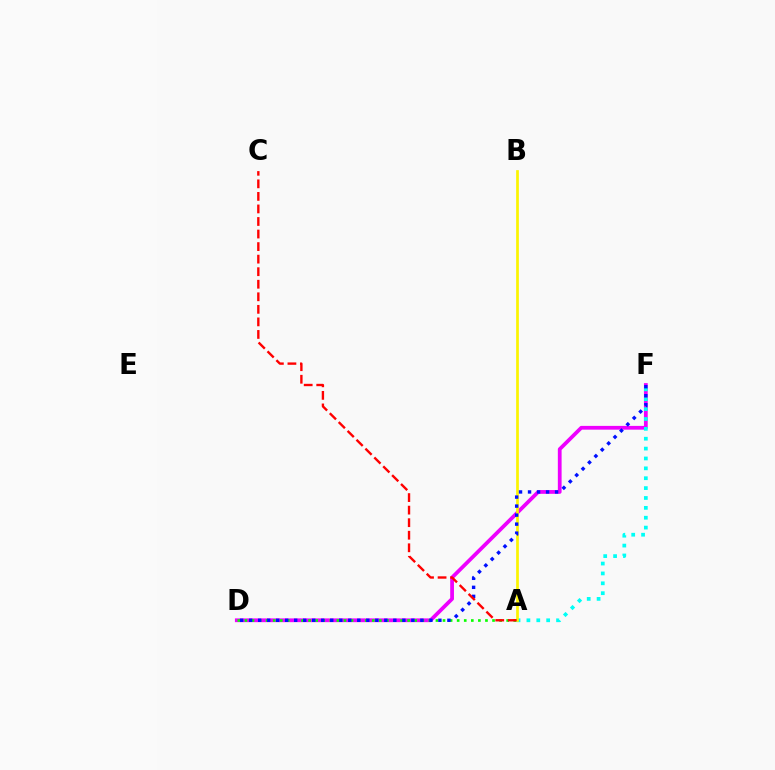{('D', 'F'): [{'color': '#ee00ff', 'line_style': 'solid', 'thickness': 2.71}, {'color': '#0010ff', 'line_style': 'dotted', 'thickness': 2.45}], ('A', 'F'): [{'color': '#00fff6', 'line_style': 'dotted', 'thickness': 2.68}], ('A', 'B'): [{'color': '#fcf500', 'line_style': 'solid', 'thickness': 1.95}], ('A', 'D'): [{'color': '#08ff00', 'line_style': 'dotted', 'thickness': 1.92}], ('A', 'C'): [{'color': '#ff0000', 'line_style': 'dashed', 'thickness': 1.7}]}